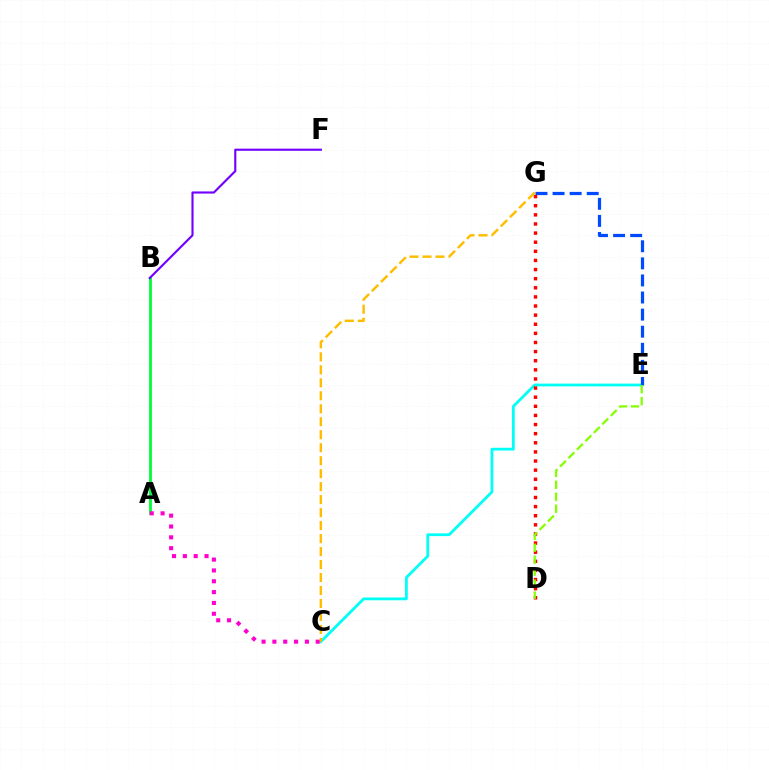{('C', 'E'): [{'color': '#00fff6', 'line_style': 'solid', 'thickness': 2.0}], ('E', 'G'): [{'color': '#004bff', 'line_style': 'dashed', 'thickness': 2.32}], ('A', 'B'): [{'color': '#00ff39', 'line_style': 'solid', 'thickness': 2.03}], ('D', 'G'): [{'color': '#ff0000', 'line_style': 'dotted', 'thickness': 2.48}], ('A', 'C'): [{'color': '#ff00cf', 'line_style': 'dotted', 'thickness': 2.94}], ('D', 'E'): [{'color': '#84ff00', 'line_style': 'dashed', 'thickness': 1.63}], ('B', 'F'): [{'color': '#7200ff', 'line_style': 'solid', 'thickness': 1.54}], ('C', 'G'): [{'color': '#ffbd00', 'line_style': 'dashed', 'thickness': 1.76}]}